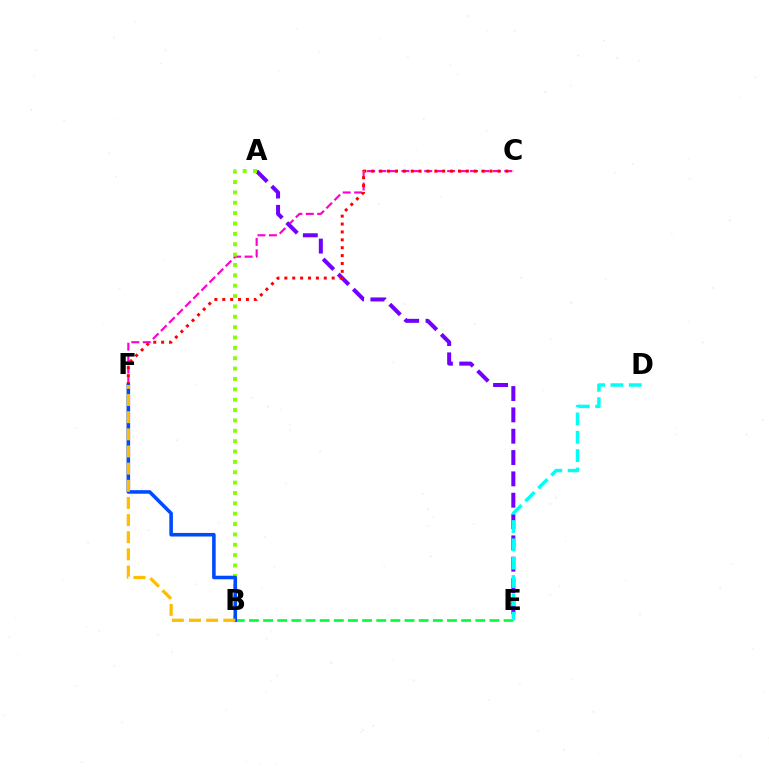{('C', 'F'): [{'color': '#ff00cf', 'line_style': 'dashed', 'thickness': 1.55}, {'color': '#ff0000', 'line_style': 'dotted', 'thickness': 2.14}], ('B', 'E'): [{'color': '#00ff39', 'line_style': 'dashed', 'thickness': 1.92}], ('A', 'E'): [{'color': '#7200ff', 'line_style': 'dashed', 'thickness': 2.9}], ('A', 'B'): [{'color': '#84ff00', 'line_style': 'dotted', 'thickness': 2.82}], ('B', 'F'): [{'color': '#004bff', 'line_style': 'solid', 'thickness': 2.57}, {'color': '#ffbd00', 'line_style': 'dashed', 'thickness': 2.33}], ('D', 'E'): [{'color': '#00fff6', 'line_style': 'dashed', 'thickness': 2.49}]}